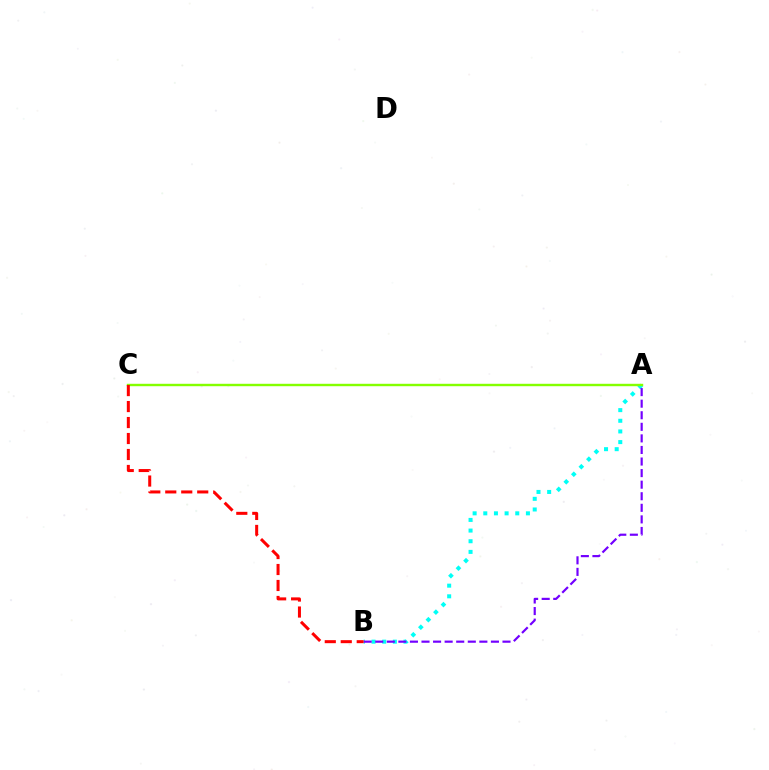{('A', 'B'): [{'color': '#00fff6', 'line_style': 'dotted', 'thickness': 2.9}, {'color': '#7200ff', 'line_style': 'dashed', 'thickness': 1.57}], ('A', 'C'): [{'color': '#84ff00', 'line_style': 'solid', 'thickness': 1.74}], ('B', 'C'): [{'color': '#ff0000', 'line_style': 'dashed', 'thickness': 2.17}]}